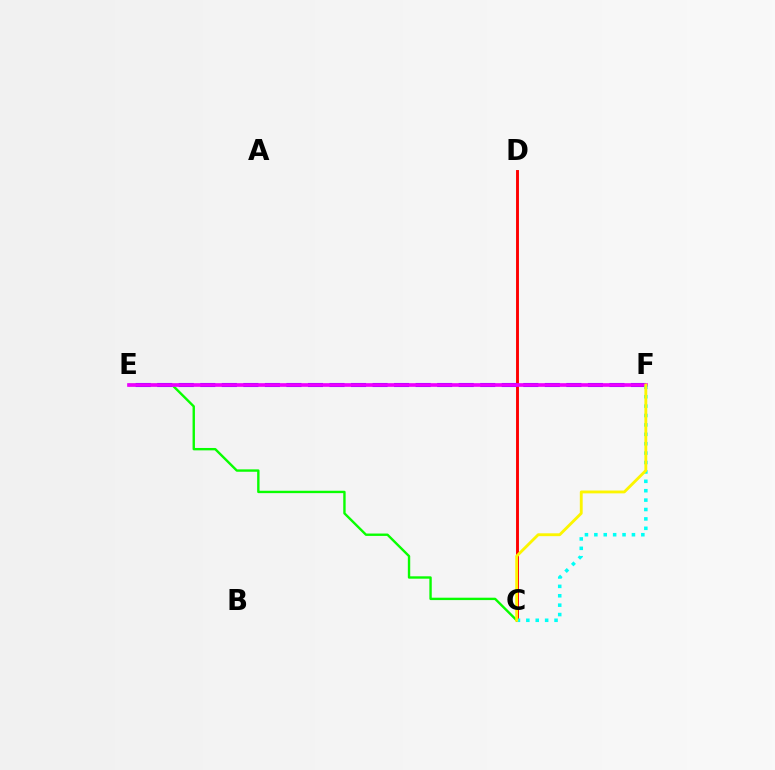{('C', 'E'): [{'color': '#08ff00', 'line_style': 'solid', 'thickness': 1.72}], ('C', 'D'): [{'color': '#ff0000', 'line_style': 'solid', 'thickness': 2.1}], ('E', 'F'): [{'color': '#0010ff', 'line_style': 'dashed', 'thickness': 2.93}, {'color': '#ee00ff', 'line_style': 'solid', 'thickness': 2.65}], ('C', 'F'): [{'color': '#00fff6', 'line_style': 'dotted', 'thickness': 2.55}, {'color': '#fcf500', 'line_style': 'solid', 'thickness': 2.05}]}